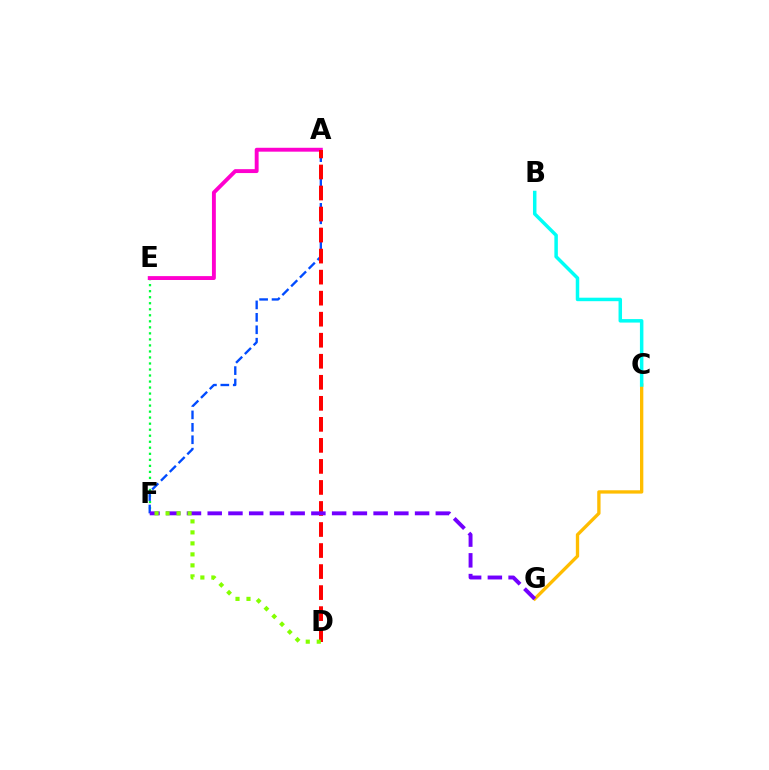{('C', 'G'): [{'color': '#ffbd00', 'line_style': 'solid', 'thickness': 2.39}], ('E', 'F'): [{'color': '#00ff39', 'line_style': 'dotted', 'thickness': 1.64}], ('A', 'E'): [{'color': '#ff00cf', 'line_style': 'solid', 'thickness': 2.8}], ('A', 'F'): [{'color': '#004bff', 'line_style': 'dashed', 'thickness': 1.69}], ('A', 'D'): [{'color': '#ff0000', 'line_style': 'dashed', 'thickness': 2.86}], ('F', 'G'): [{'color': '#7200ff', 'line_style': 'dashed', 'thickness': 2.82}], ('B', 'C'): [{'color': '#00fff6', 'line_style': 'solid', 'thickness': 2.51}], ('D', 'F'): [{'color': '#84ff00', 'line_style': 'dotted', 'thickness': 2.99}]}